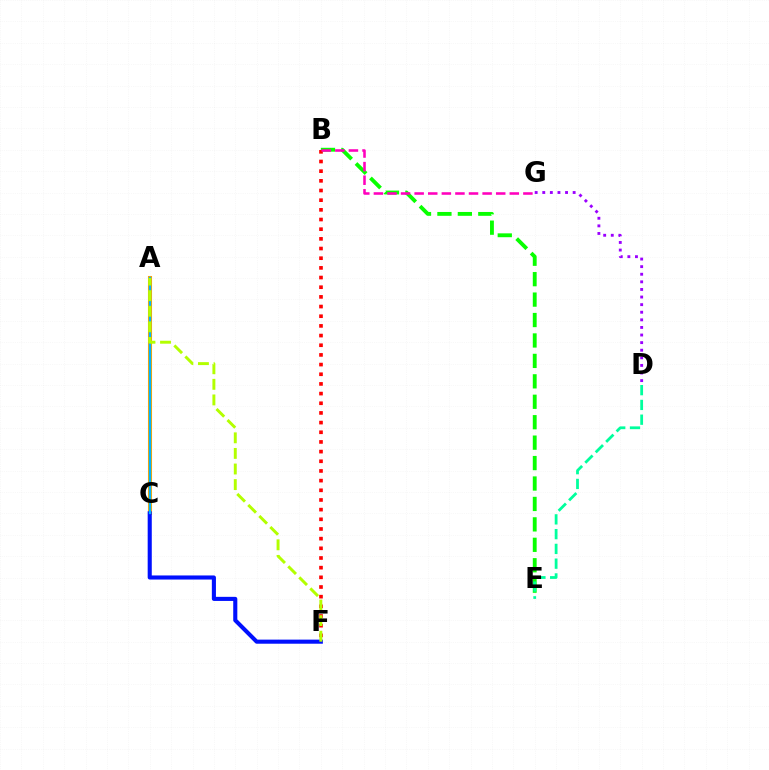{('A', 'C'): [{'color': '#ffa500', 'line_style': 'solid', 'thickness': 2.94}, {'color': '#00b5ff', 'line_style': 'solid', 'thickness': 1.62}], ('C', 'F'): [{'color': '#0010ff', 'line_style': 'solid', 'thickness': 2.95}], ('B', 'E'): [{'color': '#08ff00', 'line_style': 'dashed', 'thickness': 2.78}], ('B', 'F'): [{'color': '#ff0000', 'line_style': 'dotted', 'thickness': 2.63}], ('B', 'G'): [{'color': '#ff00bd', 'line_style': 'dashed', 'thickness': 1.85}], ('D', 'G'): [{'color': '#9b00ff', 'line_style': 'dotted', 'thickness': 2.06}], ('D', 'E'): [{'color': '#00ff9d', 'line_style': 'dashed', 'thickness': 2.01}], ('A', 'F'): [{'color': '#b3ff00', 'line_style': 'dashed', 'thickness': 2.12}]}